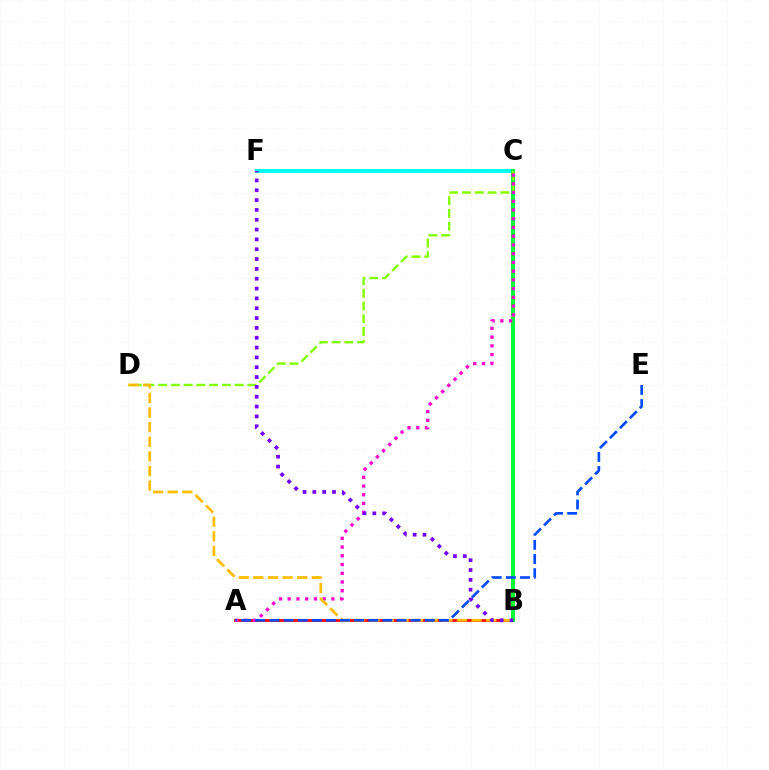{('A', 'B'): [{'color': '#ff0000', 'line_style': 'solid', 'thickness': 1.97}], ('C', 'F'): [{'color': '#00fff6', 'line_style': 'solid', 'thickness': 2.87}], ('B', 'C'): [{'color': '#00ff39', 'line_style': 'solid', 'thickness': 2.9}], ('C', 'D'): [{'color': '#84ff00', 'line_style': 'dashed', 'thickness': 1.73}], ('A', 'C'): [{'color': '#ff00cf', 'line_style': 'dotted', 'thickness': 2.37}], ('B', 'D'): [{'color': '#ffbd00', 'line_style': 'dashed', 'thickness': 1.99}], ('B', 'F'): [{'color': '#7200ff', 'line_style': 'dotted', 'thickness': 2.67}], ('A', 'E'): [{'color': '#004bff', 'line_style': 'dashed', 'thickness': 1.92}]}